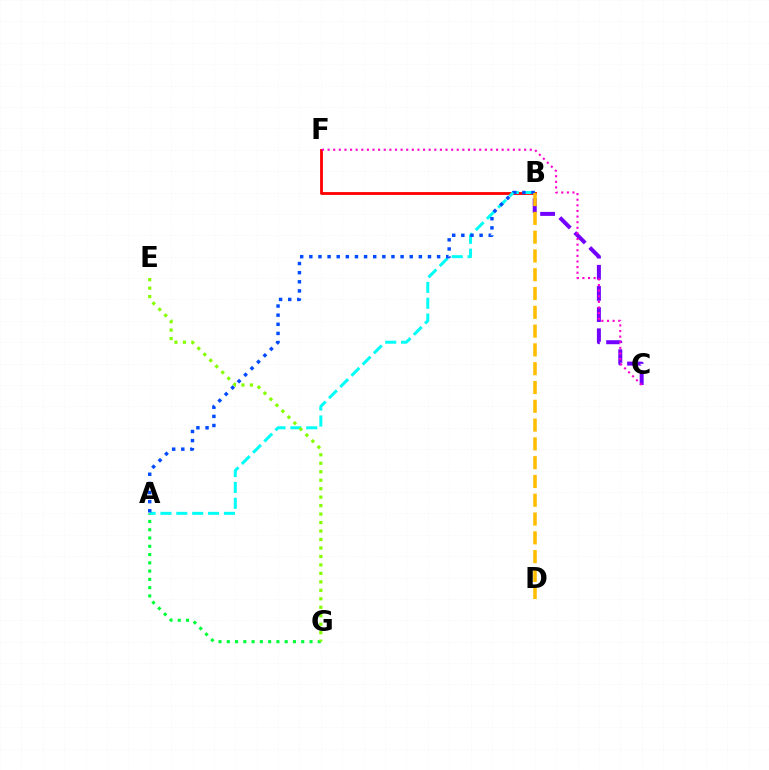{('B', 'F'): [{'color': '#ff0000', 'line_style': 'solid', 'thickness': 2.03}], ('A', 'G'): [{'color': '#00ff39', 'line_style': 'dotted', 'thickness': 2.25}], ('B', 'C'): [{'color': '#7200ff', 'line_style': 'dashed', 'thickness': 2.87}], ('A', 'B'): [{'color': '#00fff6', 'line_style': 'dashed', 'thickness': 2.16}, {'color': '#004bff', 'line_style': 'dotted', 'thickness': 2.48}], ('B', 'D'): [{'color': '#ffbd00', 'line_style': 'dashed', 'thickness': 2.55}], ('C', 'F'): [{'color': '#ff00cf', 'line_style': 'dotted', 'thickness': 1.53}], ('E', 'G'): [{'color': '#84ff00', 'line_style': 'dotted', 'thickness': 2.3}]}